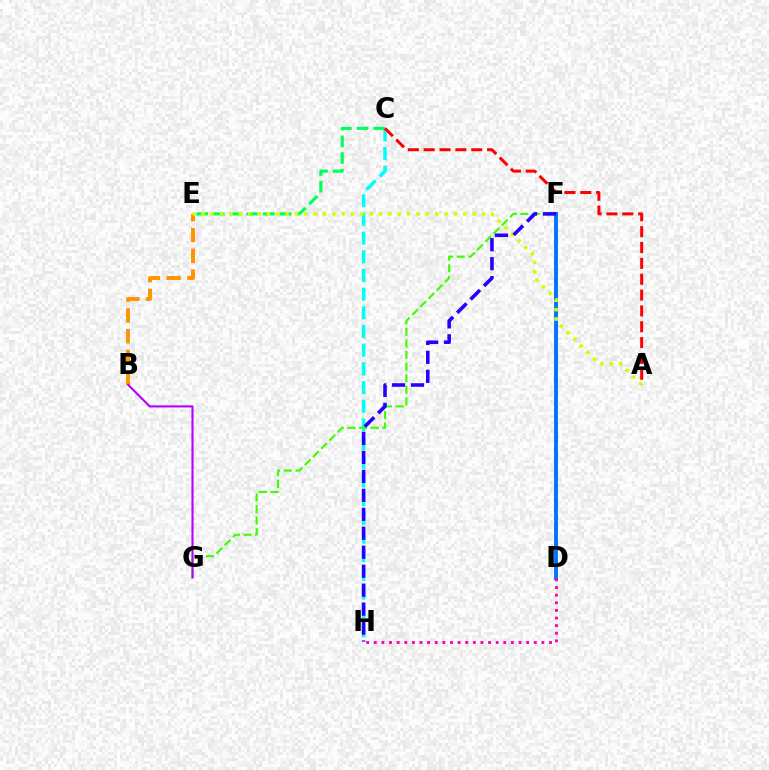{('B', 'E'): [{'color': '#ff9400', 'line_style': 'dashed', 'thickness': 2.82}], ('C', 'H'): [{'color': '#00fff6', 'line_style': 'dashed', 'thickness': 2.54}], ('F', 'G'): [{'color': '#3dff00', 'line_style': 'dashed', 'thickness': 1.58}], ('C', 'E'): [{'color': '#00ff5c', 'line_style': 'dashed', 'thickness': 2.26}], ('B', 'G'): [{'color': '#b900ff', 'line_style': 'solid', 'thickness': 1.52}], ('D', 'F'): [{'color': '#0074ff', 'line_style': 'solid', 'thickness': 2.81}], ('A', 'C'): [{'color': '#ff0000', 'line_style': 'dashed', 'thickness': 2.15}], ('A', 'E'): [{'color': '#d1ff00', 'line_style': 'dotted', 'thickness': 2.54}], ('D', 'H'): [{'color': '#ff00ac', 'line_style': 'dotted', 'thickness': 2.07}], ('F', 'H'): [{'color': '#2500ff', 'line_style': 'dashed', 'thickness': 2.58}]}